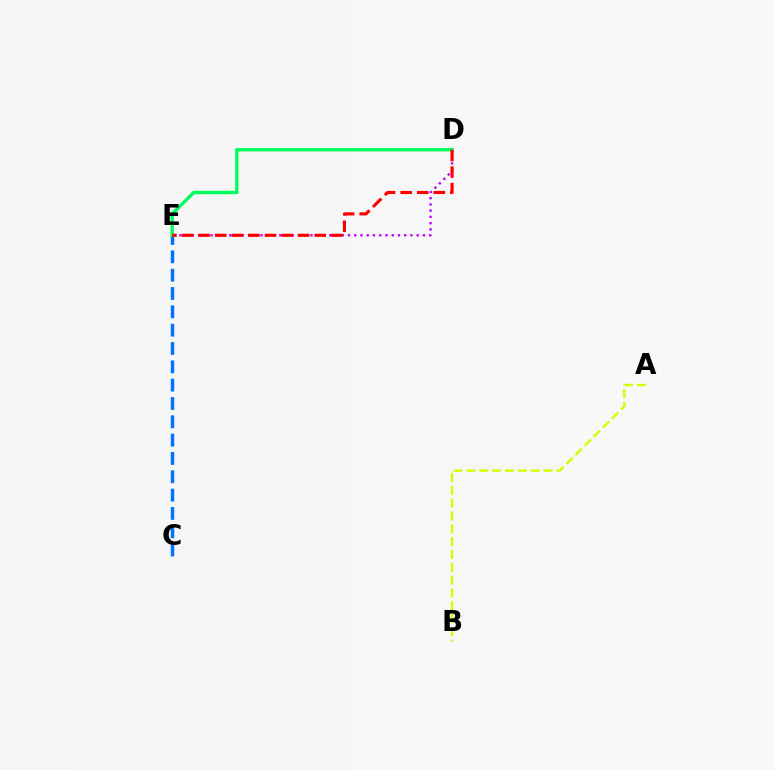{('C', 'E'): [{'color': '#0074ff', 'line_style': 'dashed', 'thickness': 2.49}], ('D', 'E'): [{'color': '#b900ff', 'line_style': 'dotted', 'thickness': 1.7}, {'color': '#00ff5c', 'line_style': 'solid', 'thickness': 2.43}, {'color': '#ff0000', 'line_style': 'dashed', 'thickness': 2.25}], ('A', 'B'): [{'color': '#d1ff00', 'line_style': 'dashed', 'thickness': 1.74}]}